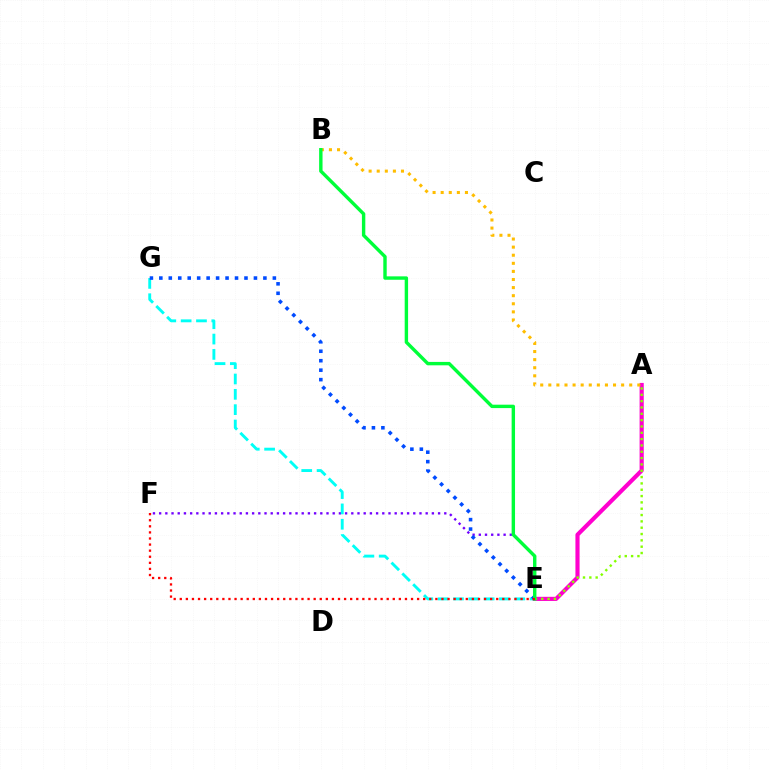{('A', 'E'): [{'color': '#ff00cf', 'line_style': 'solid', 'thickness': 2.98}, {'color': '#84ff00', 'line_style': 'dotted', 'thickness': 1.72}], ('A', 'B'): [{'color': '#ffbd00', 'line_style': 'dotted', 'thickness': 2.2}], ('E', 'F'): [{'color': '#7200ff', 'line_style': 'dotted', 'thickness': 1.68}, {'color': '#ff0000', 'line_style': 'dotted', 'thickness': 1.65}], ('E', 'G'): [{'color': '#00fff6', 'line_style': 'dashed', 'thickness': 2.08}, {'color': '#004bff', 'line_style': 'dotted', 'thickness': 2.57}], ('B', 'E'): [{'color': '#00ff39', 'line_style': 'solid', 'thickness': 2.45}]}